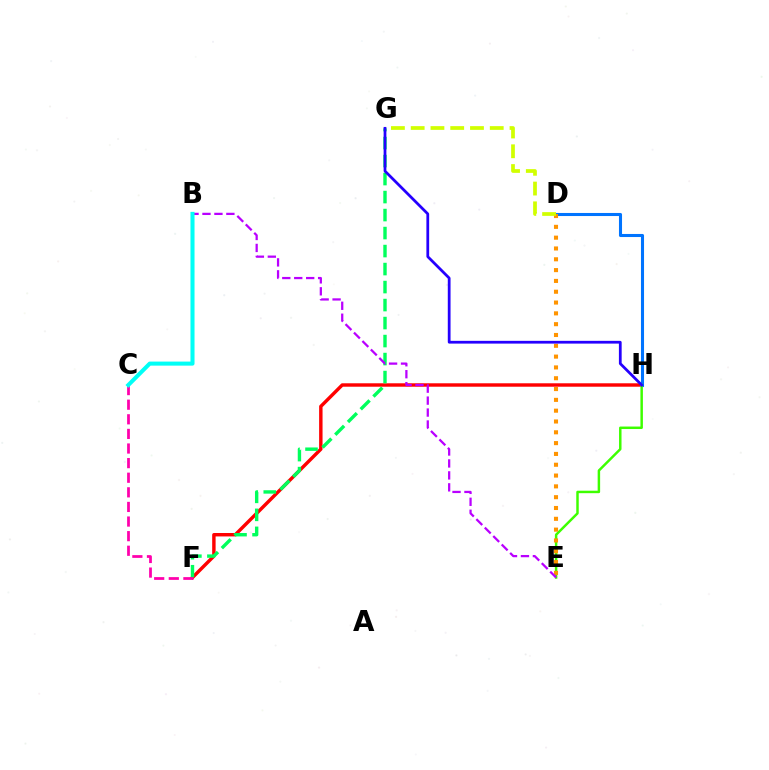{('F', 'H'): [{'color': '#ff0000', 'line_style': 'solid', 'thickness': 2.47}], ('D', 'H'): [{'color': '#0074ff', 'line_style': 'solid', 'thickness': 2.21}], ('E', 'H'): [{'color': '#3dff00', 'line_style': 'solid', 'thickness': 1.78}], ('F', 'G'): [{'color': '#00ff5c', 'line_style': 'dashed', 'thickness': 2.45}], ('D', 'E'): [{'color': '#ff9400', 'line_style': 'dotted', 'thickness': 2.94}], ('B', 'E'): [{'color': '#b900ff', 'line_style': 'dashed', 'thickness': 1.62}], ('C', 'F'): [{'color': '#ff00ac', 'line_style': 'dashed', 'thickness': 1.98}], ('B', 'C'): [{'color': '#00fff6', 'line_style': 'solid', 'thickness': 2.92}], ('D', 'G'): [{'color': '#d1ff00', 'line_style': 'dashed', 'thickness': 2.69}], ('G', 'H'): [{'color': '#2500ff', 'line_style': 'solid', 'thickness': 1.99}]}